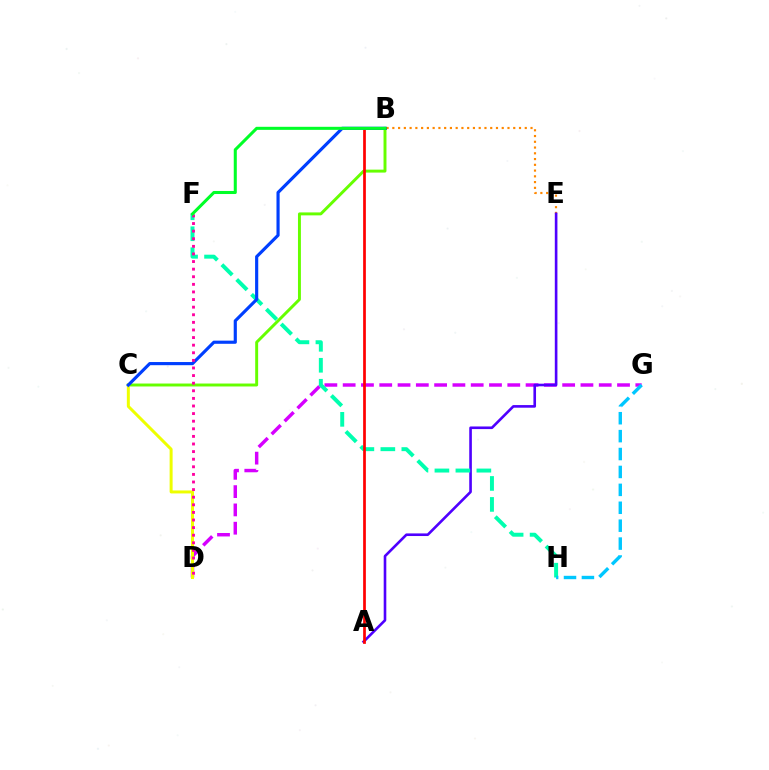{('B', 'E'): [{'color': '#ff8800', 'line_style': 'dotted', 'thickness': 1.56}], ('B', 'C'): [{'color': '#66ff00', 'line_style': 'solid', 'thickness': 2.12}, {'color': '#003fff', 'line_style': 'solid', 'thickness': 2.27}], ('D', 'G'): [{'color': '#d600ff', 'line_style': 'dashed', 'thickness': 2.48}], ('C', 'D'): [{'color': '#eeff00', 'line_style': 'solid', 'thickness': 2.15}], ('A', 'E'): [{'color': '#4f00ff', 'line_style': 'solid', 'thickness': 1.89}], ('F', 'H'): [{'color': '#00ffaf', 'line_style': 'dashed', 'thickness': 2.85}], ('A', 'B'): [{'color': '#ff0000', 'line_style': 'solid', 'thickness': 1.96}], ('G', 'H'): [{'color': '#00c7ff', 'line_style': 'dashed', 'thickness': 2.43}], ('D', 'F'): [{'color': '#ff00a0', 'line_style': 'dotted', 'thickness': 2.07}], ('B', 'F'): [{'color': '#00ff27', 'line_style': 'solid', 'thickness': 2.2}]}